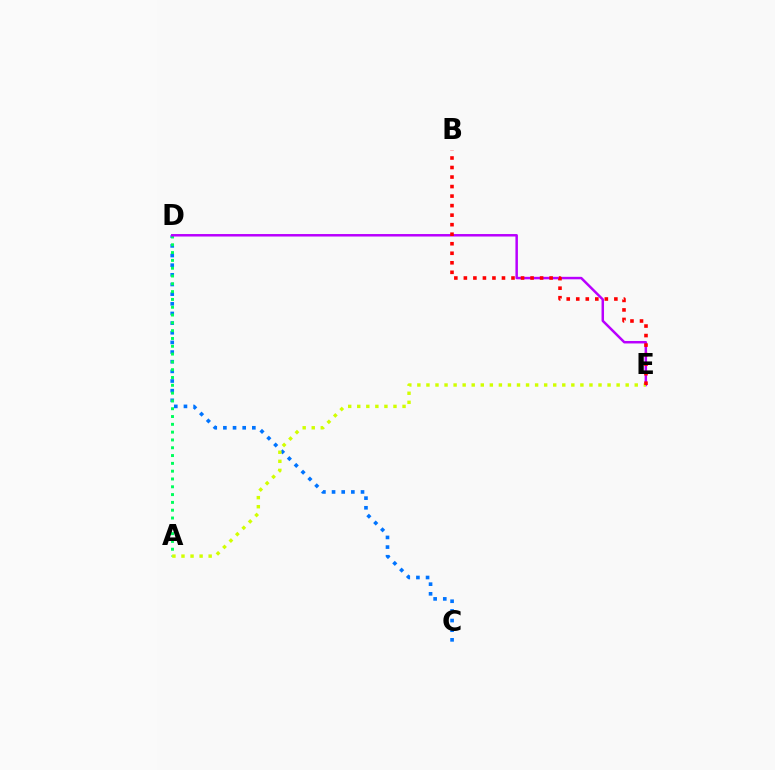{('C', 'D'): [{'color': '#0074ff', 'line_style': 'dotted', 'thickness': 2.62}], ('A', 'D'): [{'color': '#00ff5c', 'line_style': 'dotted', 'thickness': 2.12}], ('D', 'E'): [{'color': '#b900ff', 'line_style': 'solid', 'thickness': 1.79}], ('A', 'E'): [{'color': '#d1ff00', 'line_style': 'dotted', 'thickness': 2.46}], ('B', 'E'): [{'color': '#ff0000', 'line_style': 'dotted', 'thickness': 2.59}]}